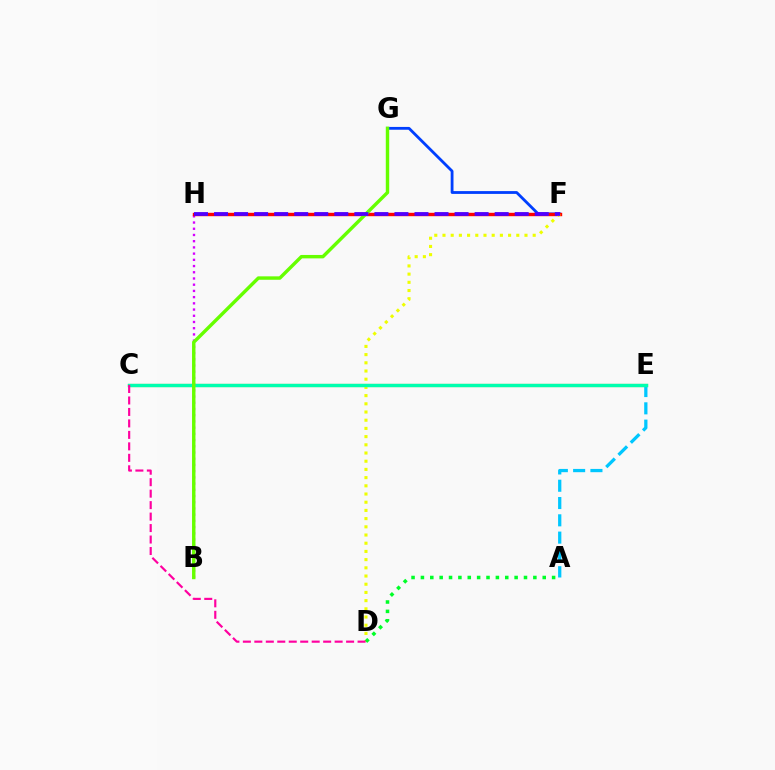{('B', 'H'): [{'color': '#d600ff', 'line_style': 'dotted', 'thickness': 1.69}], ('F', 'G'): [{'color': '#003fff', 'line_style': 'solid', 'thickness': 2.02}], ('C', 'E'): [{'color': '#ff8800', 'line_style': 'solid', 'thickness': 2.27}, {'color': '#00ffaf', 'line_style': 'solid', 'thickness': 2.45}], ('F', 'H'): [{'color': '#ff0000', 'line_style': 'solid', 'thickness': 2.45}, {'color': '#4f00ff', 'line_style': 'dashed', 'thickness': 2.72}], ('A', 'E'): [{'color': '#00c7ff', 'line_style': 'dashed', 'thickness': 2.35}], ('D', 'F'): [{'color': '#eeff00', 'line_style': 'dotted', 'thickness': 2.23}], ('A', 'D'): [{'color': '#00ff27', 'line_style': 'dotted', 'thickness': 2.55}], ('B', 'G'): [{'color': '#66ff00', 'line_style': 'solid', 'thickness': 2.47}], ('C', 'D'): [{'color': '#ff00a0', 'line_style': 'dashed', 'thickness': 1.56}]}